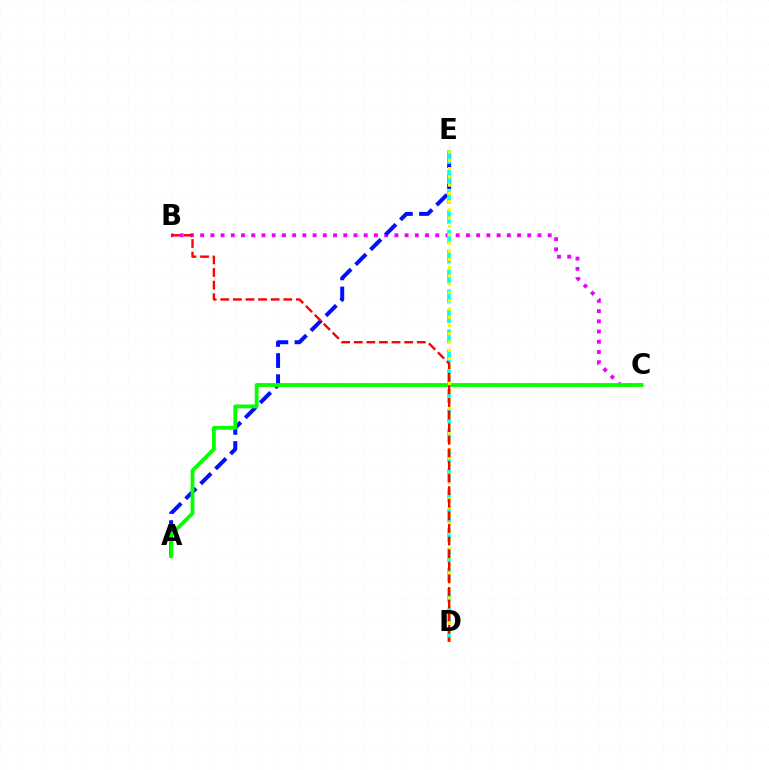{('B', 'C'): [{'color': '#ee00ff', 'line_style': 'dotted', 'thickness': 2.78}], ('A', 'E'): [{'color': '#0010ff', 'line_style': 'dashed', 'thickness': 2.87}], ('A', 'C'): [{'color': '#08ff00', 'line_style': 'solid', 'thickness': 2.75}], ('D', 'E'): [{'color': '#00fff6', 'line_style': 'dashed', 'thickness': 2.71}, {'color': '#fcf500', 'line_style': 'dotted', 'thickness': 2.24}], ('B', 'D'): [{'color': '#ff0000', 'line_style': 'dashed', 'thickness': 1.71}]}